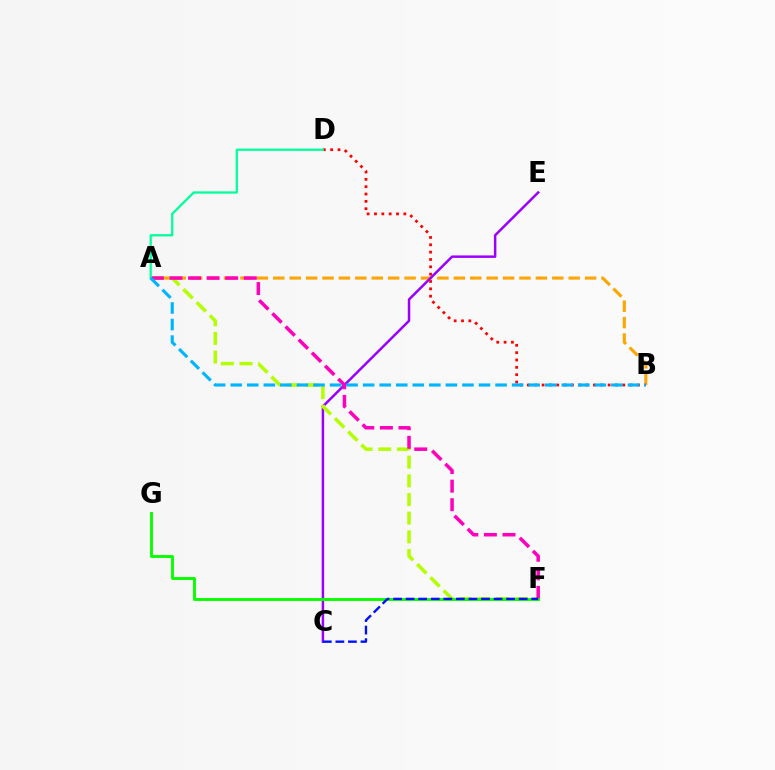{('A', 'B'): [{'color': '#ffa500', 'line_style': 'dashed', 'thickness': 2.23}, {'color': '#00b5ff', 'line_style': 'dashed', 'thickness': 2.25}], ('B', 'D'): [{'color': '#ff0000', 'line_style': 'dotted', 'thickness': 1.99}], ('C', 'E'): [{'color': '#9b00ff', 'line_style': 'solid', 'thickness': 1.79}], ('A', 'F'): [{'color': '#b3ff00', 'line_style': 'dashed', 'thickness': 2.53}, {'color': '#ff00bd', 'line_style': 'dashed', 'thickness': 2.52}], ('A', 'D'): [{'color': '#00ff9d', 'line_style': 'solid', 'thickness': 1.63}], ('F', 'G'): [{'color': '#08ff00', 'line_style': 'solid', 'thickness': 2.1}], ('C', 'F'): [{'color': '#0010ff', 'line_style': 'dashed', 'thickness': 1.71}]}